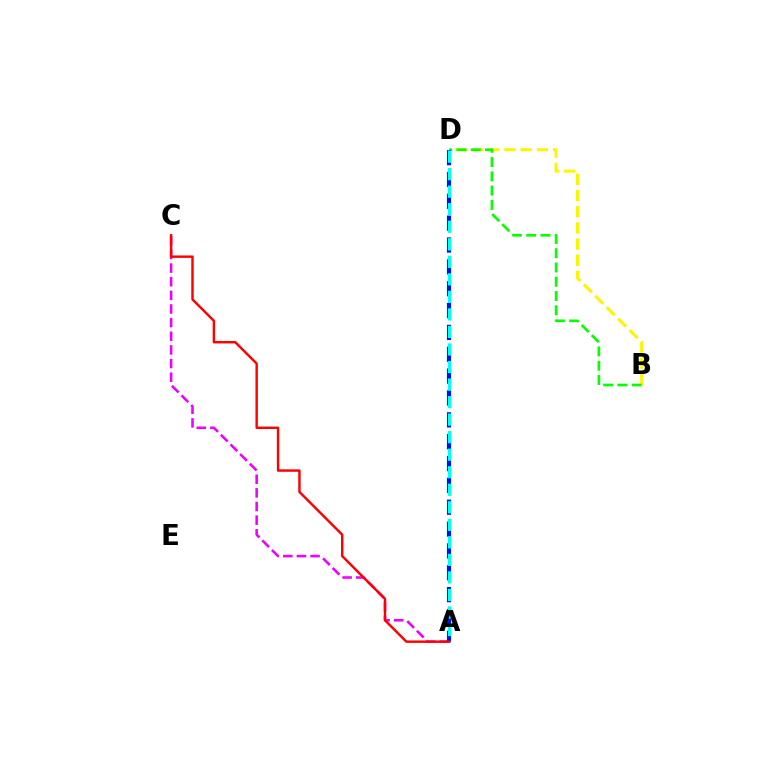{('A', 'C'): [{'color': '#ee00ff', 'line_style': 'dashed', 'thickness': 1.85}, {'color': '#ff0000', 'line_style': 'solid', 'thickness': 1.75}], ('B', 'D'): [{'color': '#fcf500', 'line_style': 'dashed', 'thickness': 2.2}, {'color': '#08ff00', 'line_style': 'dashed', 'thickness': 1.94}], ('A', 'D'): [{'color': '#0010ff', 'line_style': 'dashed', 'thickness': 2.97}, {'color': '#00fff6', 'line_style': 'dashed', 'thickness': 2.38}]}